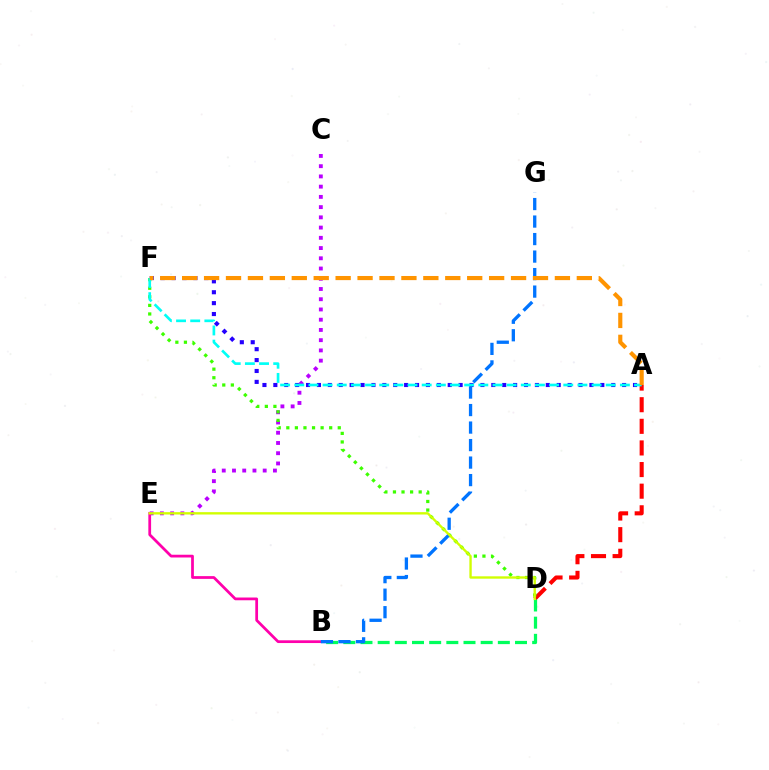{('A', 'F'): [{'color': '#2500ff', 'line_style': 'dotted', 'thickness': 2.96}, {'color': '#00fff6', 'line_style': 'dashed', 'thickness': 1.92}, {'color': '#ff9400', 'line_style': 'dashed', 'thickness': 2.98}], ('A', 'D'): [{'color': '#ff0000', 'line_style': 'dashed', 'thickness': 2.94}], ('C', 'E'): [{'color': '#b900ff', 'line_style': 'dotted', 'thickness': 2.78}], ('B', 'E'): [{'color': '#ff00ac', 'line_style': 'solid', 'thickness': 1.98}], ('B', 'D'): [{'color': '#00ff5c', 'line_style': 'dashed', 'thickness': 2.33}], ('D', 'F'): [{'color': '#3dff00', 'line_style': 'dotted', 'thickness': 2.33}], ('B', 'G'): [{'color': '#0074ff', 'line_style': 'dashed', 'thickness': 2.38}], ('D', 'E'): [{'color': '#d1ff00', 'line_style': 'solid', 'thickness': 1.7}]}